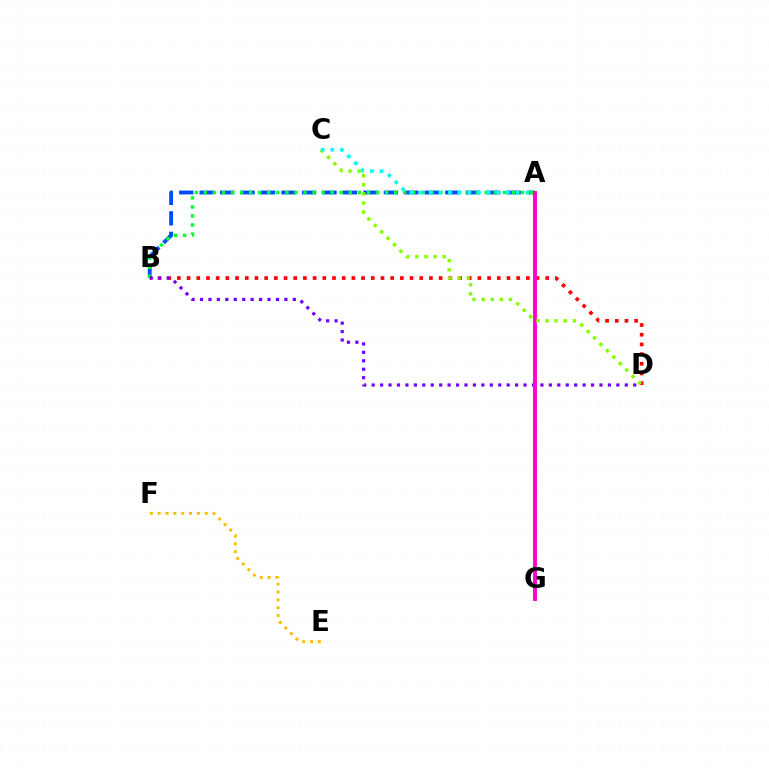{('A', 'B'): [{'color': '#004bff', 'line_style': 'dashed', 'thickness': 2.78}, {'color': '#00ff39', 'line_style': 'dotted', 'thickness': 2.46}], ('E', 'F'): [{'color': '#ffbd00', 'line_style': 'dotted', 'thickness': 2.13}], ('B', 'D'): [{'color': '#ff0000', 'line_style': 'dotted', 'thickness': 2.63}, {'color': '#7200ff', 'line_style': 'dotted', 'thickness': 2.29}], ('A', 'G'): [{'color': '#ff00cf', 'line_style': 'solid', 'thickness': 2.8}], ('C', 'D'): [{'color': '#84ff00', 'line_style': 'dotted', 'thickness': 2.47}], ('A', 'C'): [{'color': '#00fff6', 'line_style': 'dotted', 'thickness': 2.63}]}